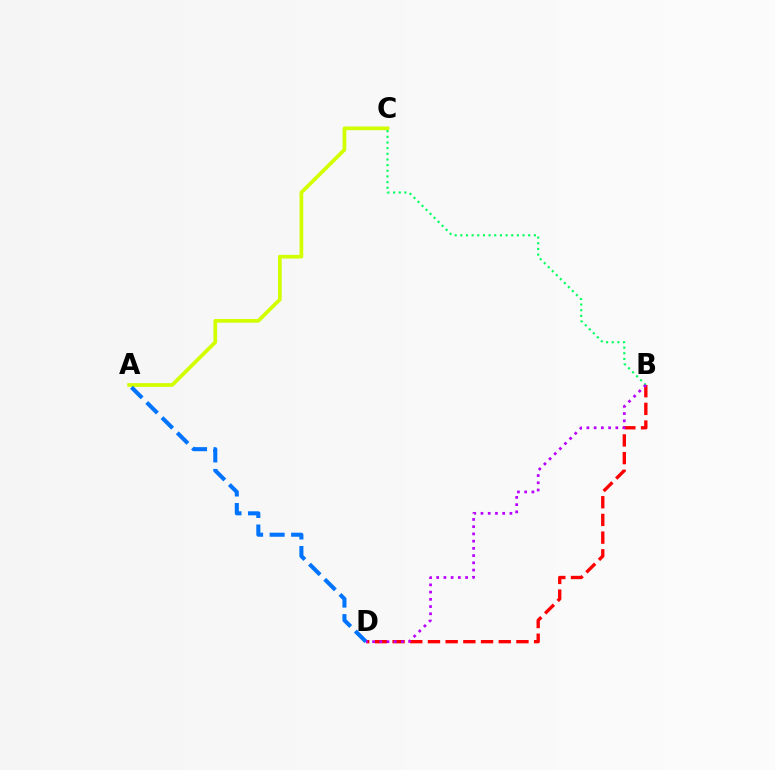{('B', 'D'): [{'color': '#ff0000', 'line_style': 'dashed', 'thickness': 2.4}, {'color': '#b900ff', 'line_style': 'dotted', 'thickness': 1.96}], ('A', 'C'): [{'color': '#d1ff00', 'line_style': 'solid', 'thickness': 2.68}], ('A', 'D'): [{'color': '#0074ff', 'line_style': 'dashed', 'thickness': 2.92}], ('B', 'C'): [{'color': '#00ff5c', 'line_style': 'dotted', 'thickness': 1.54}]}